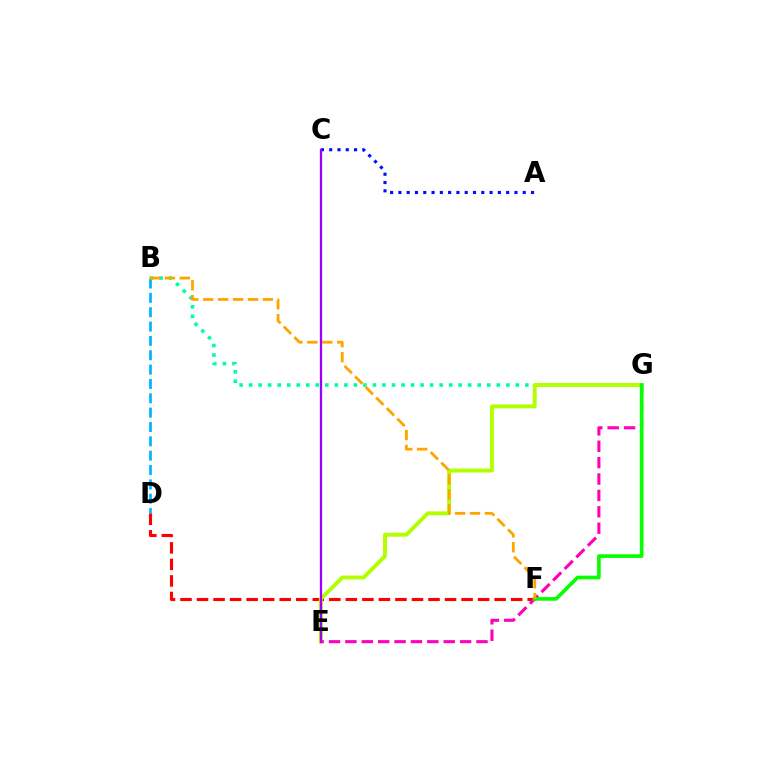{('B', 'D'): [{'color': '#00b5ff', 'line_style': 'dashed', 'thickness': 1.95}], ('D', 'F'): [{'color': '#ff0000', 'line_style': 'dashed', 'thickness': 2.25}], ('A', 'C'): [{'color': '#0010ff', 'line_style': 'dotted', 'thickness': 2.25}], ('B', 'G'): [{'color': '#00ff9d', 'line_style': 'dotted', 'thickness': 2.59}], ('E', 'G'): [{'color': '#b3ff00', 'line_style': 'solid', 'thickness': 2.82}, {'color': '#ff00bd', 'line_style': 'dashed', 'thickness': 2.23}], ('C', 'E'): [{'color': '#9b00ff', 'line_style': 'solid', 'thickness': 1.64}], ('F', 'G'): [{'color': '#08ff00', 'line_style': 'solid', 'thickness': 2.64}], ('B', 'F'): [{'color': '#ffa500', 'line_style': 'dashed', 'thickness': 2.03}]}